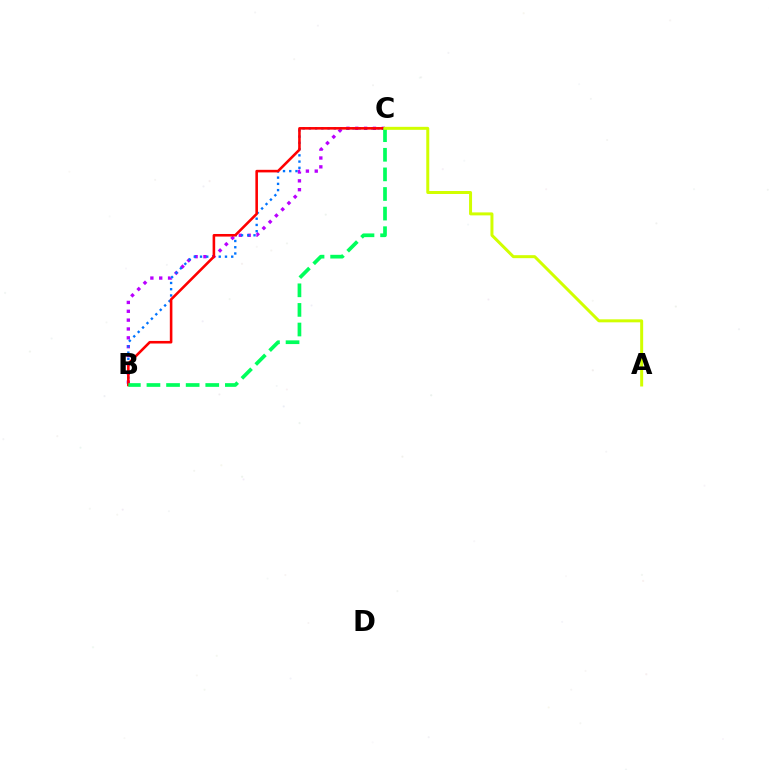{('B', 'C'): [{'color': '#b900ff', 'line_style': 'dotted', 'thickness': 2.4}, {'color': '#0074ff', 'line_style': 'dotted', 'thickness': 1.7}, {'color': '#ff0000', 'line_style': 'solid', 'thickness': 1.86}, {'color': '#00ff5c', 'line_style': 'dashed', 'thickness': 2.66}], ('A', 'C'): [{'color': '#d1ff00', 'line_style': 'solid', 'thickness': 2.15}]}